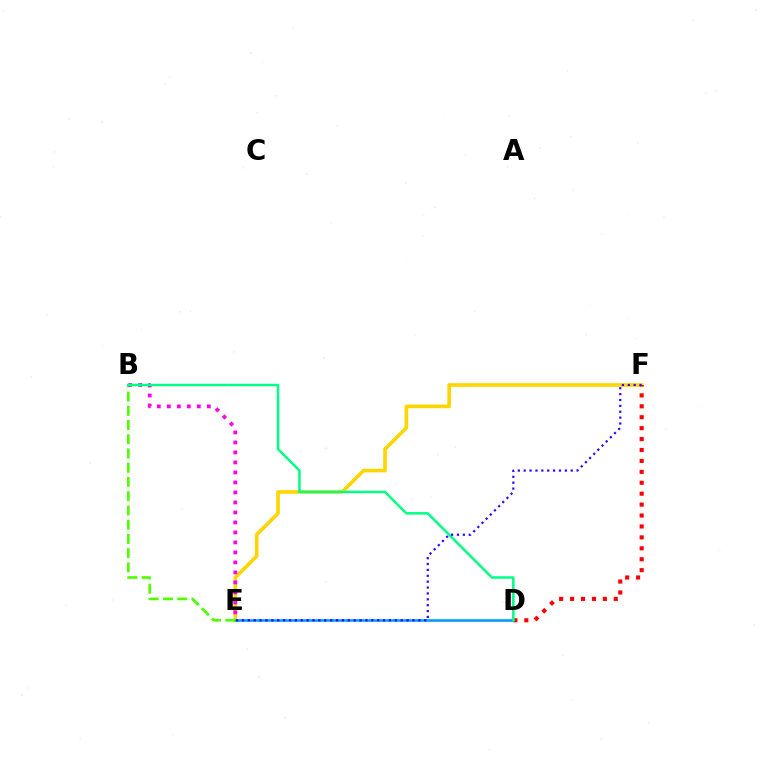{('E', 'F'): [{'color': '#ffd500', 'line_style': 'solid', 'thickness': 2.6}, {'color': '#3700ff', 'line_style': 'dotted', 'thickness': 1.6}], ('D', 'F'): [{'color': '#ff0000', 'line_style': 'dotted', 'thickness': 2.97}], ('D', 'E'): [{'color': '#009eff', 'line_style': 'solid', 'thickness': 1.89}], ('B', 'E'): [{'color': '#4fff00', 'line_style': 'dashed', 'thickness': 1.93}, {'color': '#ff00ed', 'line_style': 'dotted', 'thickness': 2.72}], ('B', 'D'): [{'color': '#00ff86', 'line_style': 'solid', 'thickness': 1.8}]}